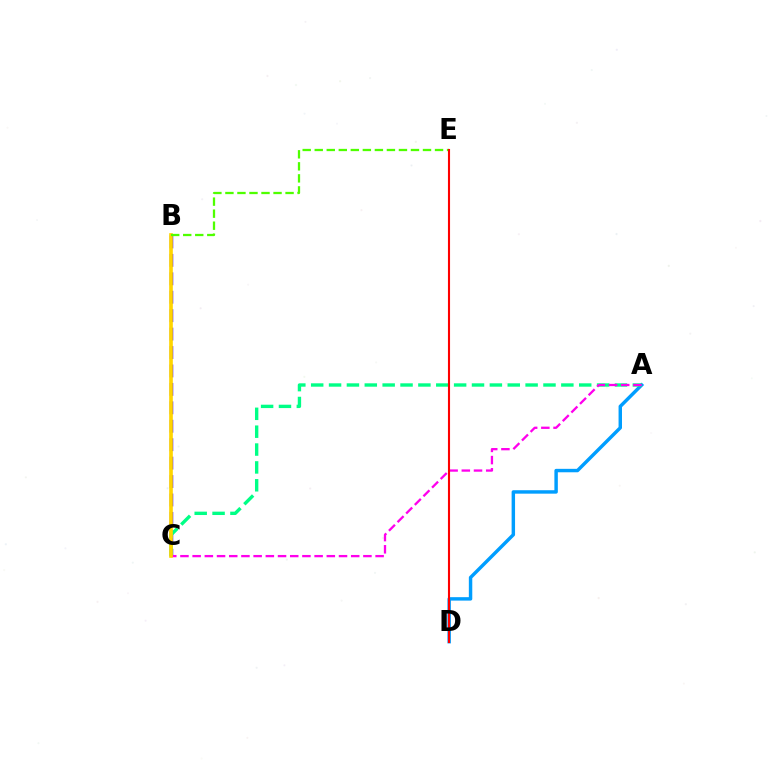{('B', 'C'): [{'color': '#3700ff', 'line_style': 'dashed', 'thickness': 2.5}, {'color': '#ffd500', 'line_style': 'solid', 'thickness': 2.63}], ('A', 'D'): [{'color': '#009eff', 'line_style': 'solid', 'thickness': 2.48}], ('A', 'C'): [{'color': '#00ff86', 'line_style': 'dashed', 'thickness': 2.43}, {'color': '#ff00ed', 'line_style': 'dashed', 'thickness': 1.66}], ('B', 'E'): [{'color': '#4fff00', 'line_style': 'dashed', 'thickness': 1.63}], ('D', 'E'): [{'color': '#ff0000', 'line_style': 'solid', 'thickness': 1.52}]}